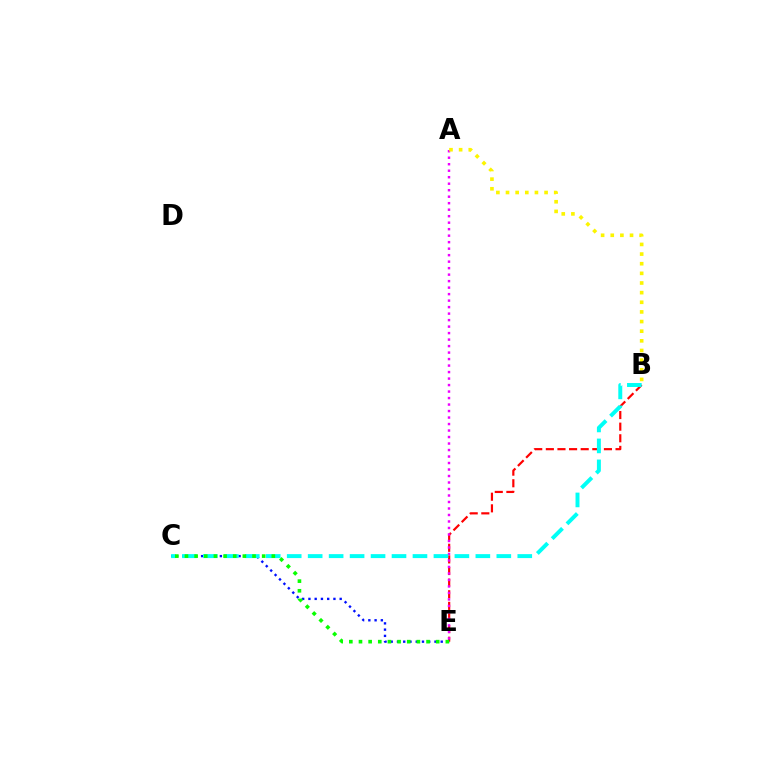{('B', 'E'): [{'color': '#ff0000', 'line_style': 'dashed', 'thickness': 1.58}], ('C', 'E'): [{'color': '#0010ff', 'line_style': 'dotted', 'thickness': 1.7}, {'color': '#08ff00', 'line_style': 'dotted', 'thickness': 2.62}], ('A', 'E'): [{'color': '#ee00ff', 'line_style': 'dotted', 'thickness': 1.76}], ('B', 'C'): [{'color': '#00fff6', 'line_style': 'dashed', 'thickness': 2.85}], ('A', 'B'): [{'color': '#fcf500', 'line_style': 'dotted', 'thickness': 2.62}]}